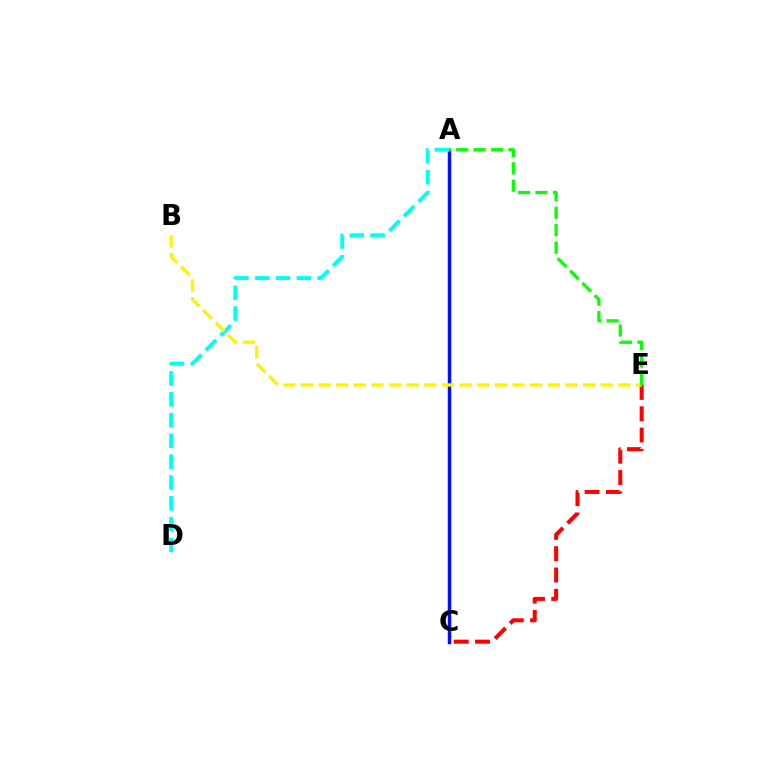{('A', 'C'): [{'color': '#ee00ff', 'line_style': 'solid', 'thickness': 2.45}, {'color': '#0010ff', 'line_style': 'solid', 'thickness': 2.31}], ('C', 'E'): [{'color': '#ff0000', 'line_style': 'dashed', 'thickness': 2.89}], ('A', 'D'): [{'color': '#00fff6', 'line_style': 'dashed', 'thickness': 2.83}], ('B', 'E'): [{'color': '#fcf500', 'line_style': 'dashed', 'thickness': 2.4}], ('A', 'E'): [{'color': '#08ff00', 'line_style': 'dashed', 'thickness': 2.37}]}